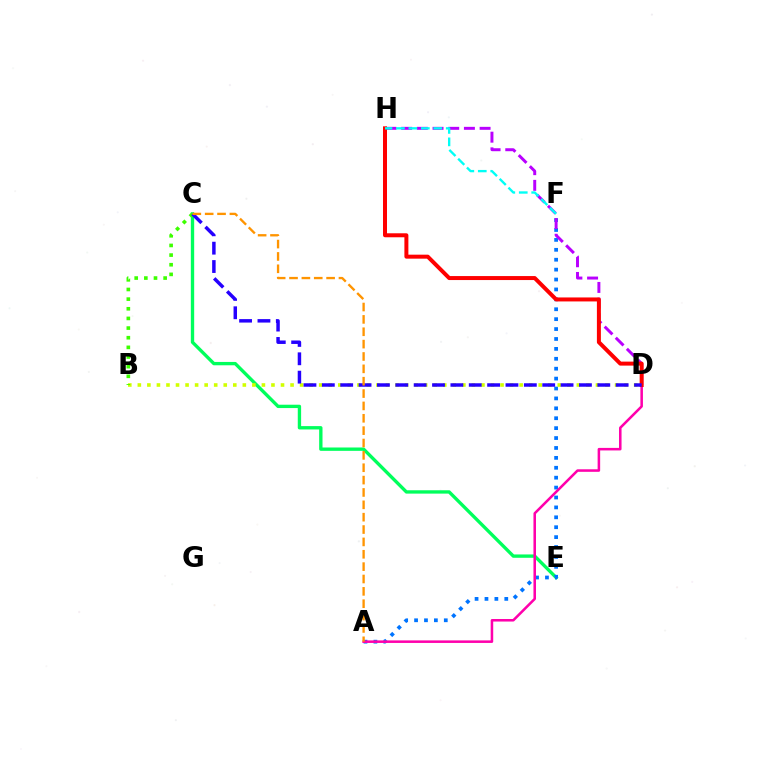{('C', 'E'): [{'color': '#00ff5c', 'line_style': 'solid', 'thickness': 2.41}], ('A', 'F'): [{'color': '#0074ff', 'line_style': 'dotted', 'thickness': 2.69}], ('B', 'D'): [{'color': '#d1ff00', 'line_style': 'dotted', 'thickness': 2.59}], ('A', 'D'): [{'color': '#ff00ac', 'line_style': 'solid', 'thickness': 1.83}], ('B', 'C'): [{'color': '#3dff00', 'line_style': 'dotted', 'thickness': 2.62}], ('D', 'H'): [{'color': '#b900ff', 'line_style': 'dashed', 'thickness': 2.13}, {'color': '#ff0000', 'line_style': 'solid', 'thickness': 2.87}], ('C', 'D'): [{'color': '#2500ff', 'line_style': 'dashed', 'thickness': 2.49}], ('F', 'H'): [{'color': '#00fff6', 'line_style': 'dashed', 'thickness': 1.69}], ('A', 'C'): [{'color': '#ff9400', 'line_style': 'dashed', 'thickness': 1.68}]}